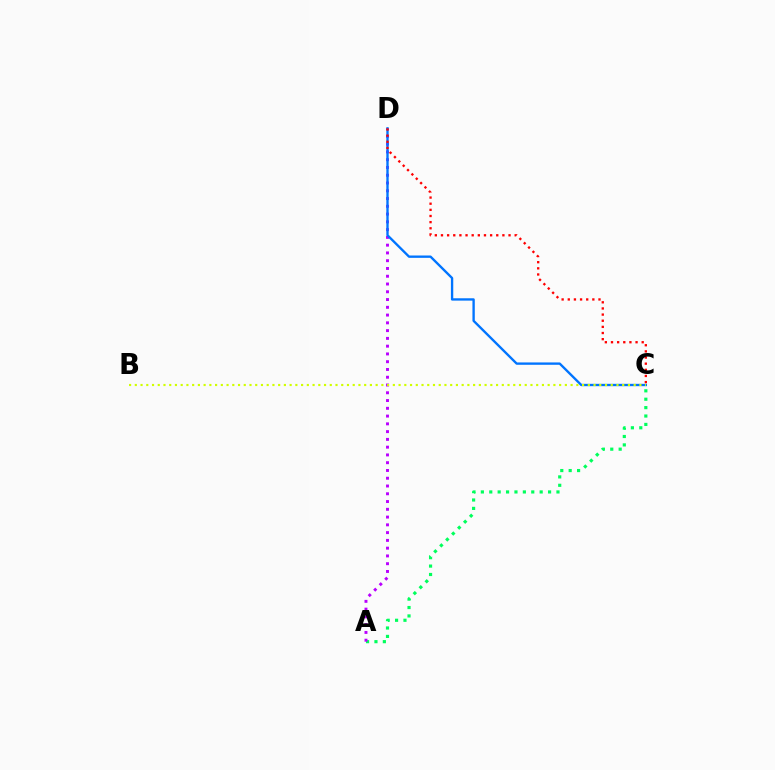{('A', 'C'): [{'color': '#00ff5c', 'line_style': 'dotted', 'thickness': 2.28}], ('A', 'D'): [{'color': '#b900ff', 'line_style': 'dotted', 'thickness': 2.11}], ('C', 'D'): [{'color': '#0074ff', 'line_style': 'solid', 'thickness': 1.69}, {'color': '#ff0000', 'line_style': 'dotted', 'thickness': 1.67}], ('B', 'C'): [{'color': '#d1ff00', 'line_style': 'dotted', 'thickness': 1.56}]}